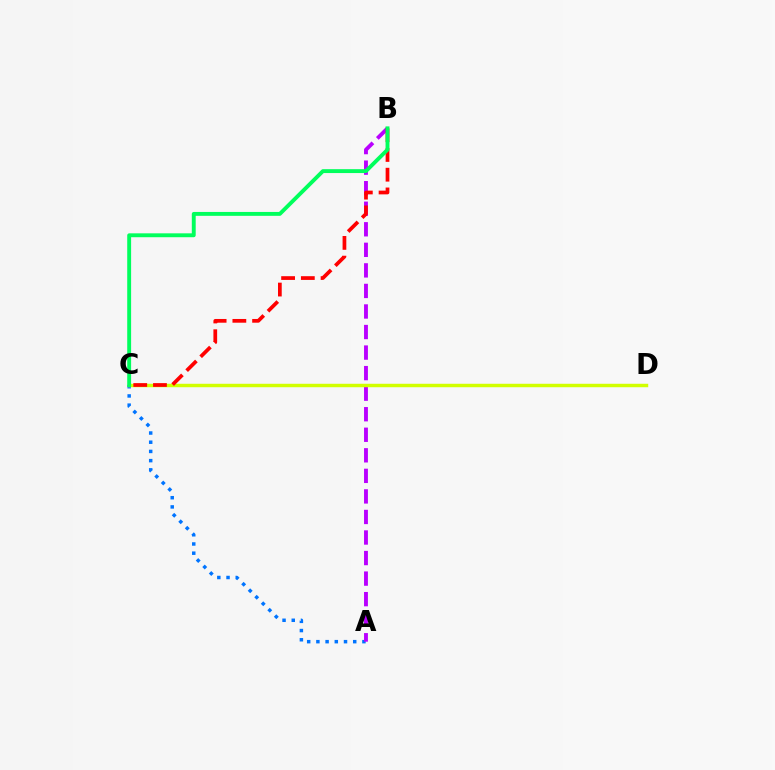{('A', 'C'): [{'color': '#0074ff', 'line_style': 'dotted', 'thickness': 2.5}], ('A', 'B'): [{'color': '#b900ff', 'line_style': 'dashed', 'thickness': 2.79}], ('C', 'D'): [{'color': '#d1ff00', 'line_style': 'solid', 'thickness': 2.49}], ('B', 'C'): [{'color': '#ff0000', 'line_style': 'dashed', 'thickness': 2.68}, {'color': '#00ff5c', 'line_style': 'solid', 'thickness': 2.8}]}